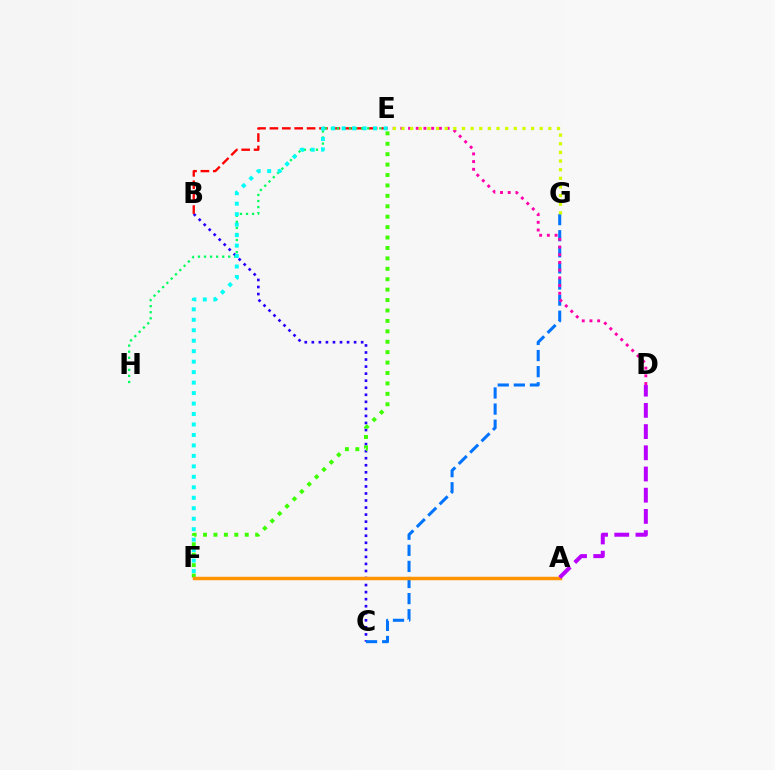{('B', 'C'): [{'color': '#2500ff', 'line_style': 'dotted', 'thickness': 1.91}], ('C', 'G'): [{'color': '#0074ff', 'line_style': 'dashed', 'thickness': 2.19}], ('B', 'E'): [{'color': '#ff0000', 'line_style': 'dashed', 'thickness': 1.68}], ('E', 'H'): [{'color': '#00ff5c', 'line_style': 'dotted', 'thickness': 1.64}], ('D', 'E'): [{'color': '#ff00ac', 'line_style': 'dotted', 'thickness': 2.09}], ('E', 'F'): [{'color': '#00fff6', 'line_style': 'dotted', 'thickness': 2.84}, {'color': '#3dff00', 'line_style': 'dotted', 'thickness': 2.83}], ('A', 'F'): [{'color': '#ff9400', 'line_style': 'solid', 'thickness': 2.5}], ('E', 'G'): [{'color': '#d1ff00', 'line_style': 'dotted', 'thickness': 2.35}], ('A', 'D'): [{'color': '#b900ff', 'line_style': 'dashed', 'thickness': 2.88}]}